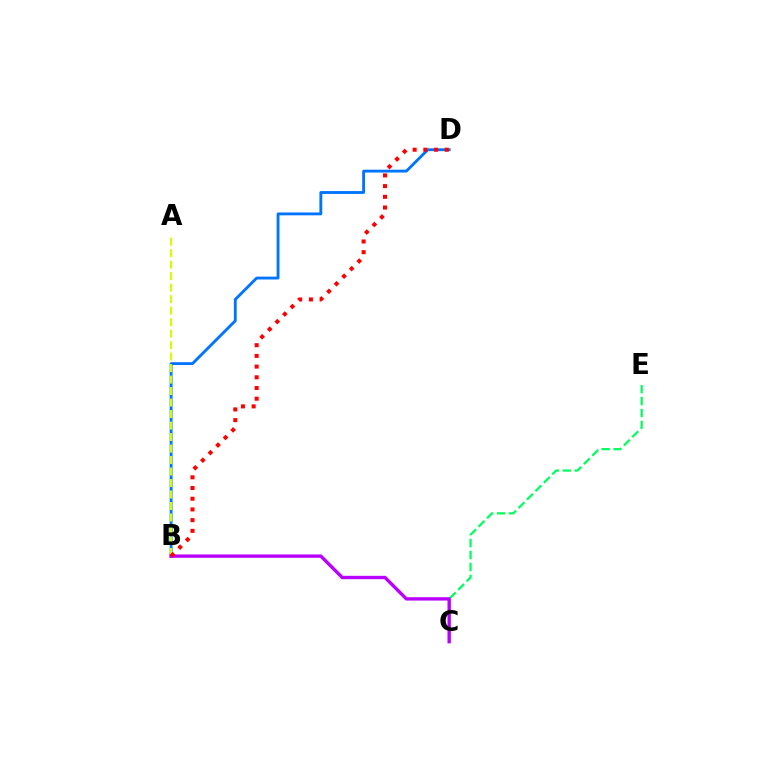{('C', 'E'): [{'color': '#00ff5c', 'line_style': 'dashed', 'thickness': 1.62}], ('B', 'D'): [{'color': '#0074ff', 'line_style': 'solid', 'thickness': 2.05}, {'color': '#ff0000', 'line_style': 'dotted', 'thickness': 2.91}], ('A', 'B'): [{'color': '#d1ff00', 'line_style': 'dashed', 'thickness': 1.56}], ('B', 'C'): [{'color': '#b900ff', 'line_style': 'solid', 'thickness': 2.42}]}